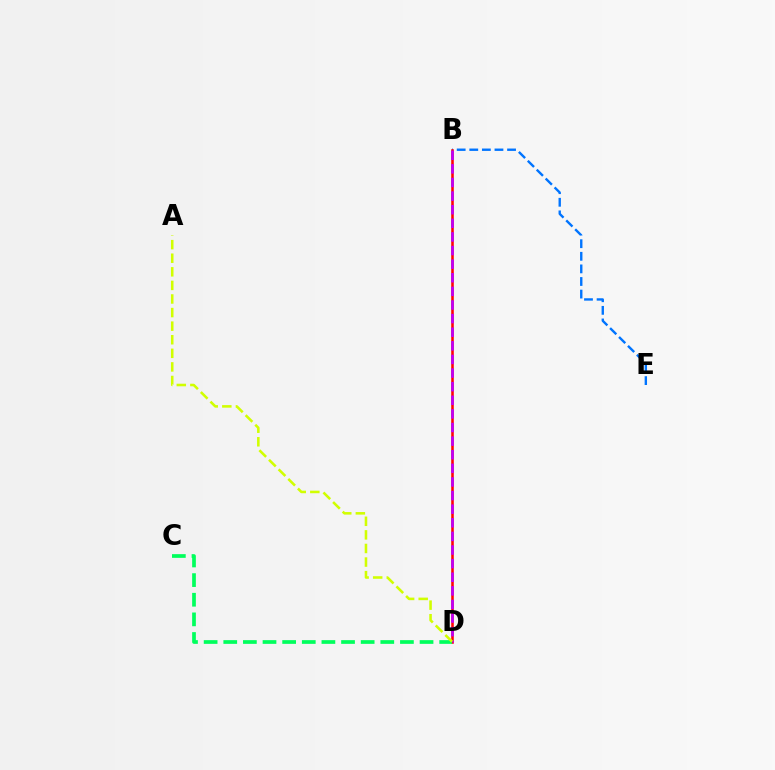{('B', 'E'): [{'color': '#0074ff', 'line_style': 'dashed', 'thickness': 1.71}], ('B', 'D'): [{'color': '#ff0000', 'line_style': 'solid', 'thickness': 1.83}, {'color': '#b900ff', 'line_style': 'dashed', 'thickness': 1.85}], ('C', 'D'): [{'color': '#00ff5c', 'line_style': 'dashed', 'thickness': 2.67}], ('A', 'D'): [{'color': '#d1ff00', 'line_style': 'dashed', 'thickness': 1.85}]}